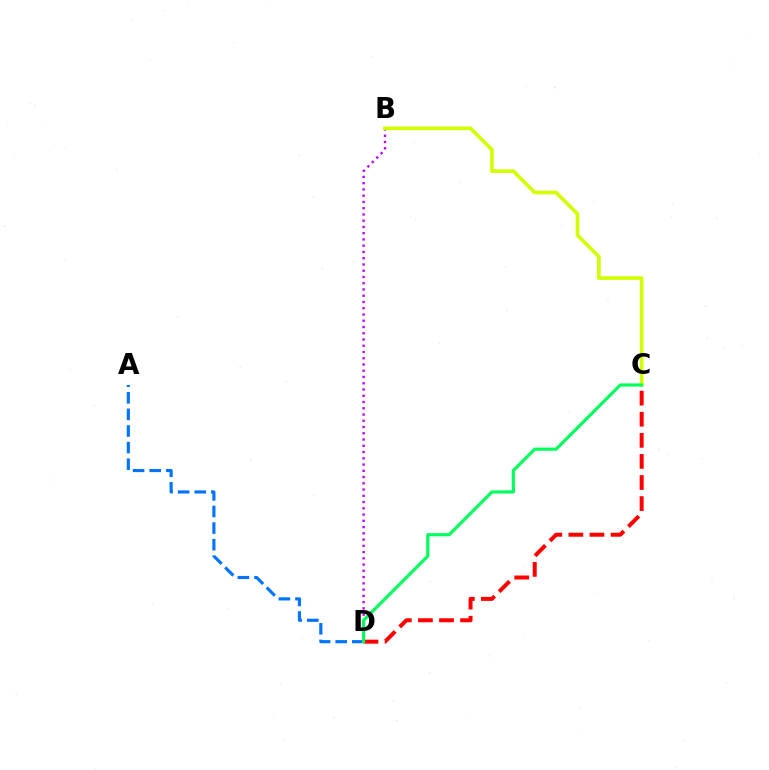{('B', 'D'): [{'color': '#b900ff', 'line_style': 'dotted', 'thickness': 1.7}], ('A', 'D'): [{'color': '#0074ff', 'line_style': 'dashed', 'thickness': 2.26}], ('B', 'C'): [{'color': '#d1ff00', 'line_style': 'solid', 'thickness': 2.63}], ('C', 'D'): [{'color': '#ff0000', 'line_style': 'dashed', 'thickness': 2.87}, {'color': '#00ff5c', 'line_style': 'solid', 'thickness': 2.27}]}